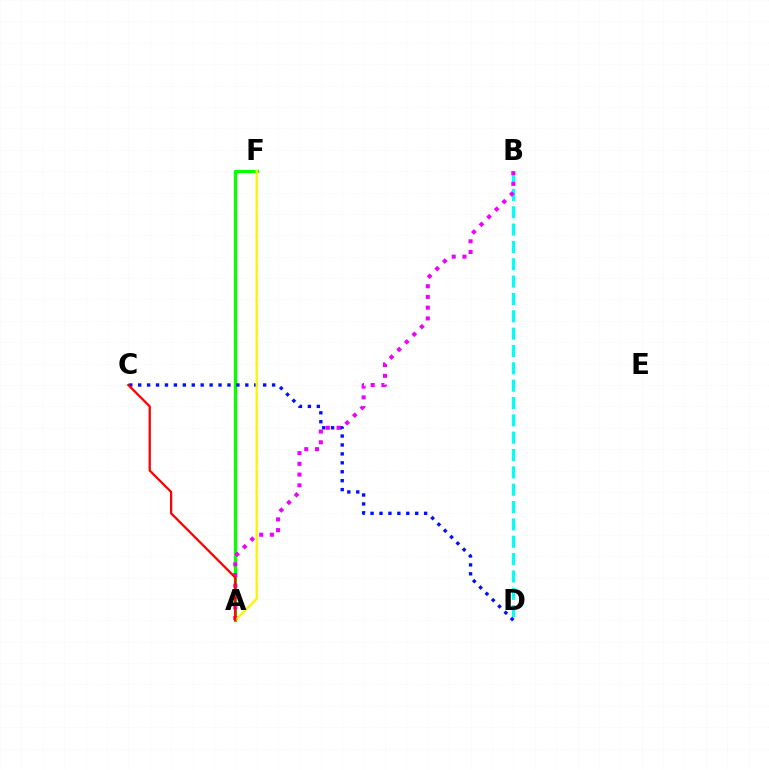{('B', 'D'): [{'color': '#00fff6', 'line_style': 'dashed', 'thickness': 2.36}], ('A', 'F'): [{'color': '#08ff00', 'line_style': 'solid', 'thickness': 2.36}, {'color': '#fcf500', 'line_style': 'solid', 'thickness': 1.64}], ('C', 'D'): [{'color': '#0010ff', 'line_style': 'dotted', 'thickness': 2.43}], ('A', 'B'): [{'color': '#ee00ff', 'line_style': 'dotted', 'thickness': 2.92}], ('A', 'C'): [{'color': '#ff0000', 'line_style': 'solid', 'thickness': 1.63}]}